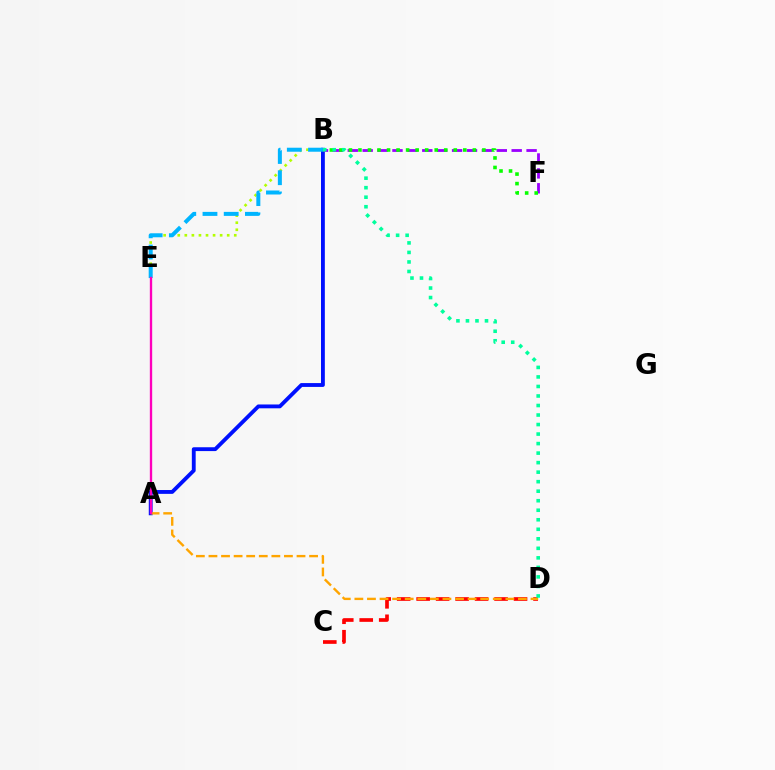{('B', 'E'): [{'color': '#b3ff00', 'line_style': 'dotted', 'thickness': 1.92}, {'color': '#00b5ff', 'line_style': 'dashed', 'thickness': 2.88}], ('A', 'B'): [{'color': '#0010ff', 'line_style': 'solid', 'thickness': 2.77}], ('B', 'F'): [{'color': '#9b00ff', 'line_style': 'dashed', 'thickness': 2.02}, {'color': '#08ff00', 'line_style': 'dotted', 'thickness': 2.59}], ('C', 'D'): [{'color': '#ff0000', 'line_style': 'dashed', 'thickness': 2.65}], ('A', 'D'): [{'color': '#ffa500', 'line_style': 'dashed', 'thickness': 1.71}], ('B', 'D'): [{'color': '#00ff9d', 'line_style': 'dotted', 'thickness': 2.59}], ('A', 'E'): [{'color': '#ff00bd', 'line_style': 'solid', 'thickness': 1.69}]}